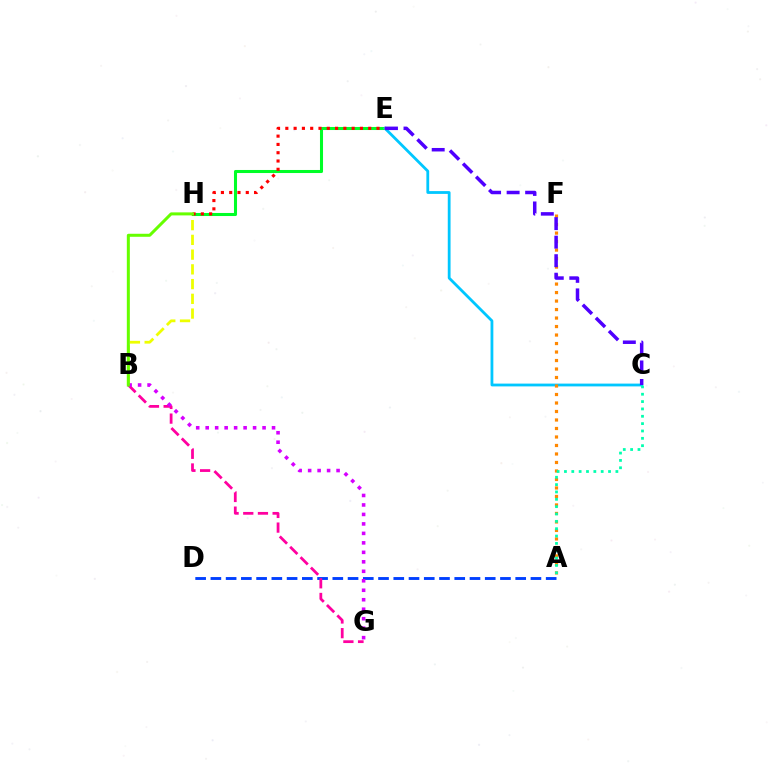{('B', 'H'): [{'color': '#eeff00', 'line_style': 'dashed', 'thickness': 2.0}, {'color': '#66ff00', 'line_style': 'solid', 'thickness': 2.17}], ('A', 'D'): [{'color': '#003fff', 'line_style': 'dashed', 'thickness': 2.07}], ('E', 'H'): [{'color': '#00ff27', 'line_style': 'solid', 'thickness': 2.2}, {'color': '#ff0000', 'line_style': 'dotted', 'thickness': 2.25}], ('C', 'E'): [{'color': '#00c7ff', 'line_style': 'solid', 'thickness': 2.01}, {'color': '#4f00ff', 'line_style': 'dashed', 'thickness': 2.52}], ('B', 'G'): [{'color': '#ff00a0', 'line_style': 'dashed', 'thickness': 1.99}, {'color': '#d600ff', 'line_style': 'dotted', 'thickness': 2.58}], ('A', 'F'): [{'color': '#ff8800', 'line_style': 'dotted', 'thickness': 2.31}], ('A', 'C'): [{'color': '#00ffaf', 'line_style': 'dotted', 'thickness': 2.0}]}